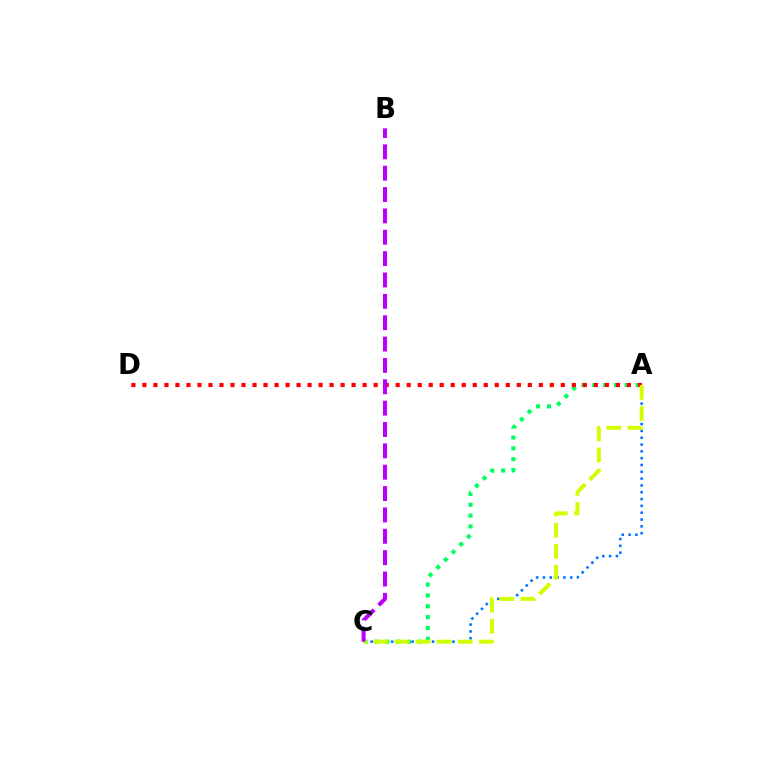{('A', 'C'): [{'color': '#00ff5c', 'line_style': 'dotted', 'thickness': 2.94}, {'color': '#0074ff', 'line_style': 'dotted', 'thickness': 1.85}, {'color': '#d1ff00', 'line_style': 'dashed', 'thickness': 2.86}], ('A', 'D'): [{'color': '#ff0000', 'line_style': 'dotted', 'thickness': 2.99}], ('B', 'C'): [{'color': '#b900ff', 'line_style': 'dashed', 'thickness': 2.9}]}